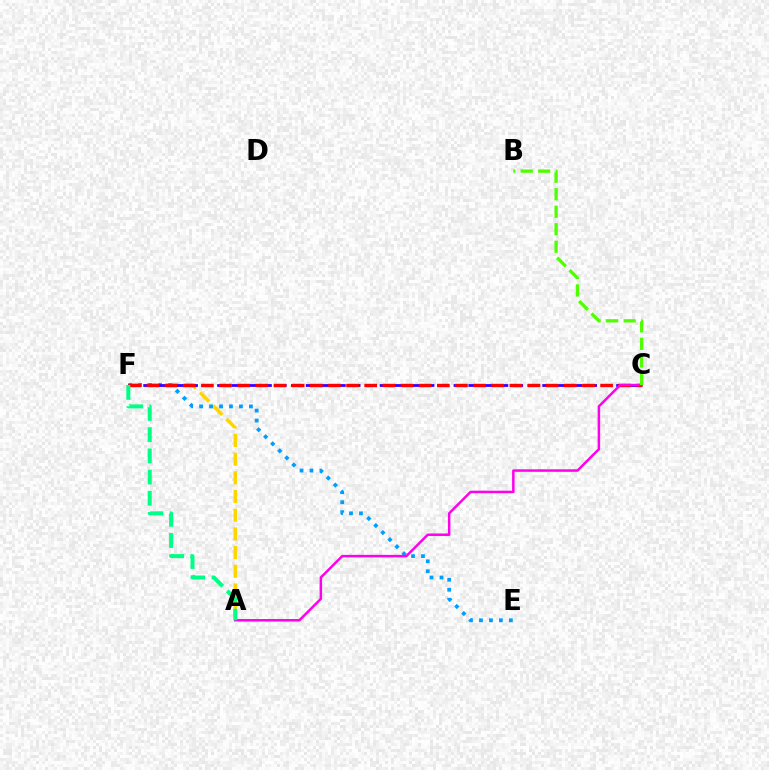{('A', 'F'): [{'color': '#ffd500', 'line_style': 'dashed', 'thickness': 2.54}, {'color': '#00ff86', 'line_style': 'dashed', 'thickness': 2.88}], ('E', 'F'): [{'color': '#009eff', 'line_style': 'dotted', 'thickness': 2.71}], ('C', 'F'): [{'color': '#3700ff', 'line_style': 'dashed', 'thickness': 2.01}, {'color': '#ff0000', 'line_style': 'dashed', 'thickness': 2.46}], ('A', 'C'): [{'color': '#ff00ed', 'line_style': 'solid', 'thickness': 1.8}], ('B', 'C'): [{'color': '#4fff00', 'line_style': 'dashed', 'thickness': 2.38}]}